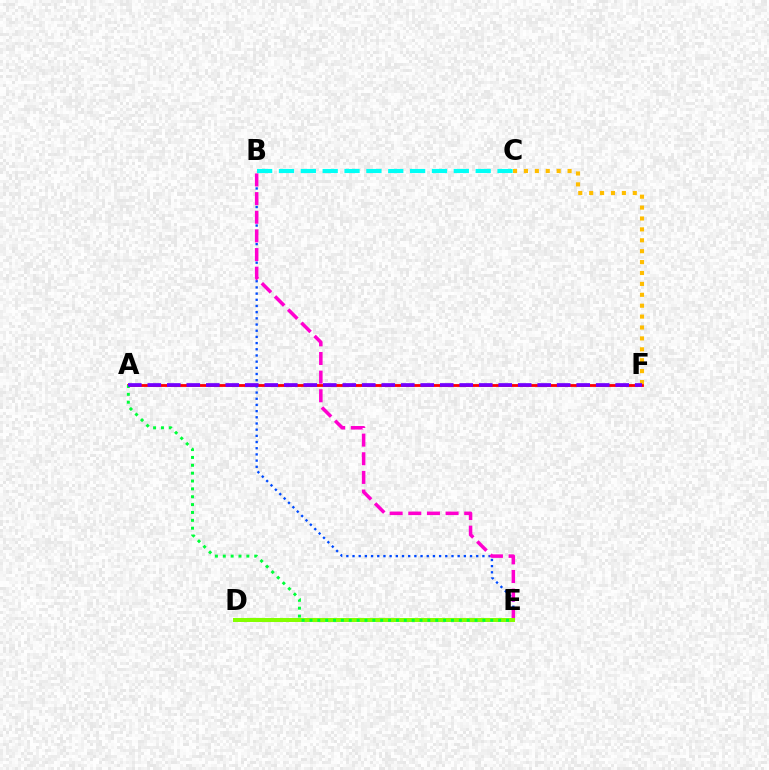{('A', 'F'): [{'color': '#ff0000', 'line_style': 'solid', 'thickness': 2.02}, {'color': '#7200ff', 'line_style': 'dashed', 'thickness': 2.65}], ('B', 'C'): [{'color': '#00fff6', 'line_style': 'dashed', 'thickness': 2.97}], ('B', 'E'): [{'color': '#004bff', 'line_style': 'dotted', 'thickness': 1.68}, {'color': '#ff00cf', 'line_style': 'dashed', 'thickness': 2.53}], ('D', 'E'): [{'color': '#84ff00', 'line_style': 'solid', 'thickness': 2.87}], ('A', 'E'): [{'color': '#00ff39', 'line_style': 'dotted', 'thickness': 2.14}], ('C', 'F'): [{'color': '#ffbd00', 'line_style': 'dotted', 'thickness': 2.96}]}